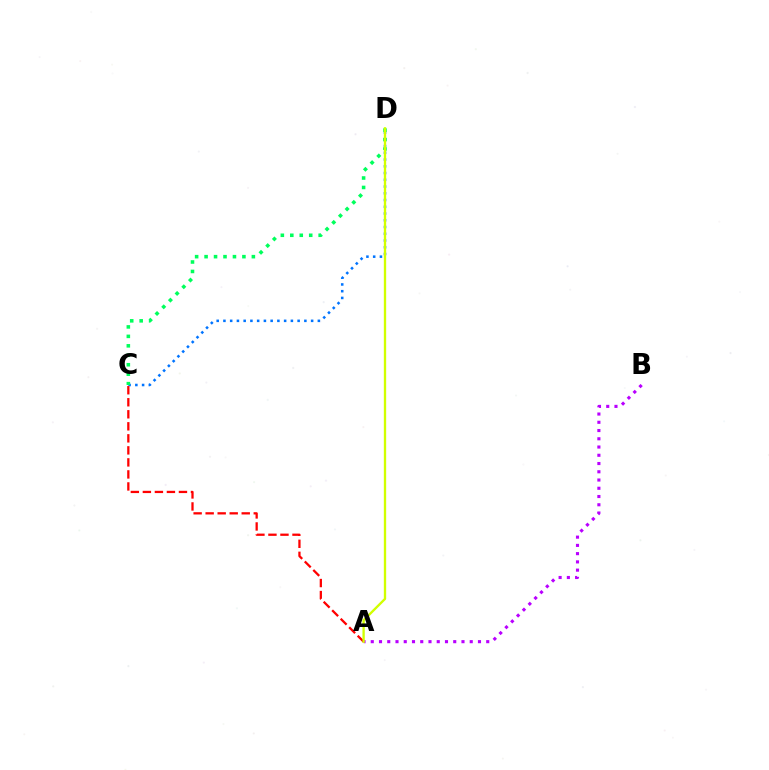{('C', 'D'): [{'color': '#0074ff', 'line_style': 'dotted', 'thickness': 1.83}, {'color': '#00ff5c', 'line_style': 'dotted', 'thickness': 2.57}], ('A', 'B'): [{'color': '#b900ff', 'line_style': 'dotted', 'thickness': 2.24}], ('A', 'C'): [{'color': '#ff0000', 'line_style': 'dashed', 'thickness': 1.63}], ('A', 'D'): [{'color': '#d1ff00', 'line_style': 'solid', 'thickness': 1.68}]}